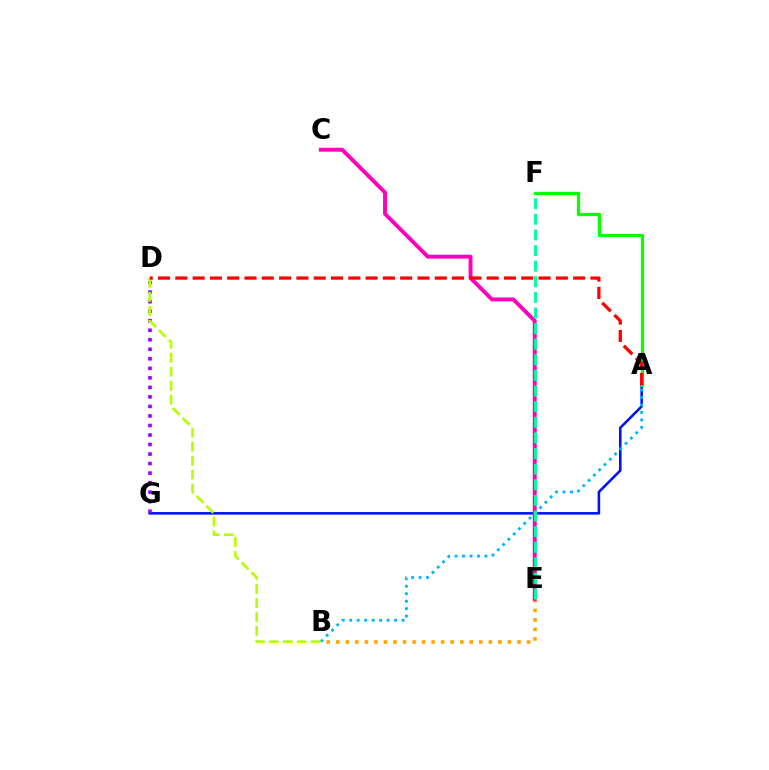{('A', 'G'): [{'color': '#0010ff', 'line_style': 'solid', 'thickness': 1.84}], ('B', 'E'): [{'color': '#ffa500', 'line_style': 'dotted', 'thickness': 2.59}], ('C', 'E'): [{'color': '#ff00bd', 'line_style': 'solid', 'thickness': 2.81}], ('D', 'G'): [{'color': '#9b00ff', 'line_style': 'dotted', 'thickness': 2.59}], ('A', 'F'): [{'color': '#08ff00', 'line_style': 'solid', 'thickness': 2.32}], ('A', 'B'): [{'color': '#00b5ff', 'line_style': 'dotted', 'thickness': 2.03}], ('B', 'D'): [{'color': '#b3ff00', 'line_style': 'dashed', 'thickness': 1.9}], ('A', 'D'): [{'color': '#ff0000', 'line_style': 'dashed', 'thickness': 2.35}], ('E', 'F'): [{'color': '#00ff9d', 'line_style': 'dashed', 'thickness': 2.12}]}